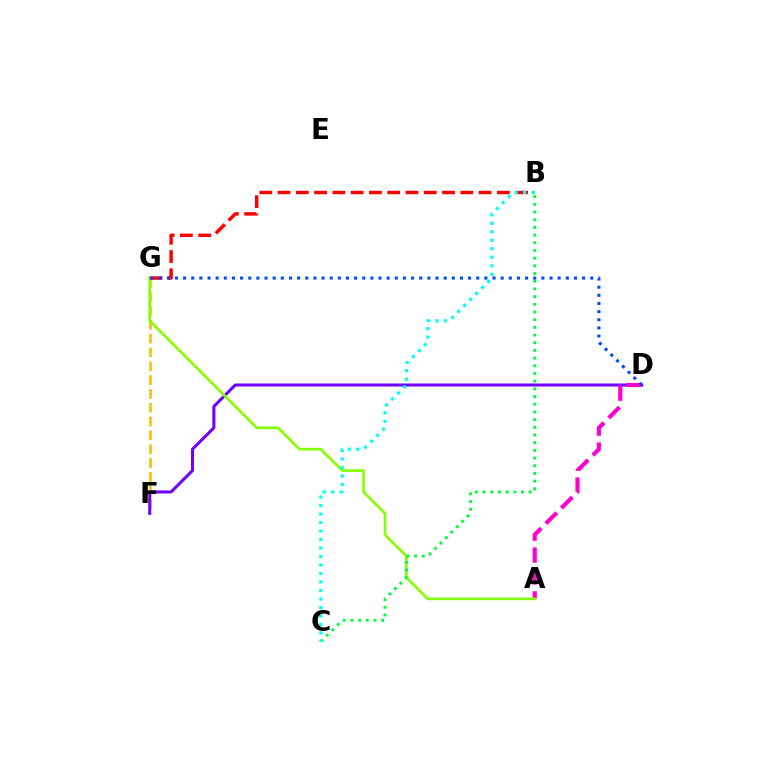{('F', 'G'): [{'color': '#ffbd00', 'line_style': 'dashed', 'thickness': 1.88}], ('D', 'F'): [{'color': '#7200ff', 'line_style': 'solid', 'thickness': 2.18}], ('A', 'D'): [{'color': '#ff00cf', 'line_style': 'dashed', 'thickness': 2.98}], ('A', 'G'): [{'color': '#84ff00', 'line_style': 'solid', 'thickness': 1.91}], ('B', 'G'): [{'color': '#ff0000', 'line_style': 'dashed', 'thickness': 2.48}], ('B', 'C'): [{'color': '#00ff39', 'line_style': 'dotted', 'thickness': 2.09}, {'color': '#00fff6', 'line_style': 'dotted', 'thickness': 2.31}], ('D', 'G'): [{'color': '#004bff', 'line_style': 'dotted', 'thickness': 2.21}]}